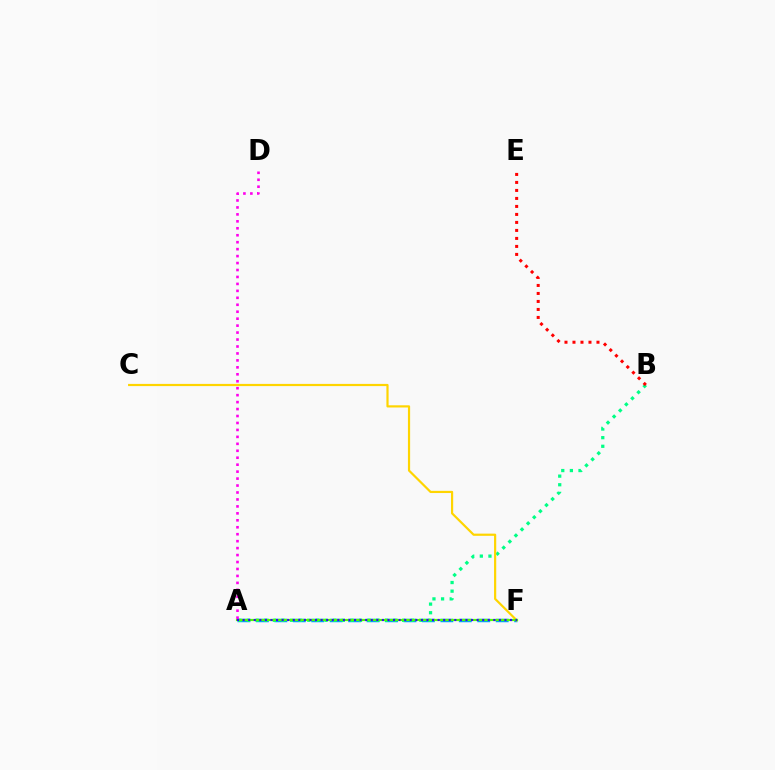{('A', 'F'): [{'color': '#009eff', 'line_style': 'dashed', 'thickness': 2.51}, {'color': '#4fff00', 'line_style': 'solid', 'thickness': 1.58}, {'color': '#3700ff', 'line_style': 'dotted', 'thickness': 1.51}], ('A', 'B'): [{'color': '#00ff86', 'line_style': 'dotted', 'thickness': 2.34}], ('C', 'F'): [{'color': '#ffd500', 'line_style': 'solid', 'thickness': 1.58}], ('A', 'D'): [{'color': '#ff00ed', 'line_style': 'dotted', 'thickness': 1.89}], ('B', 'E'): [{'color': '#ff0000', 'line_style': 'dotted', 'thickness': 2.17}]}